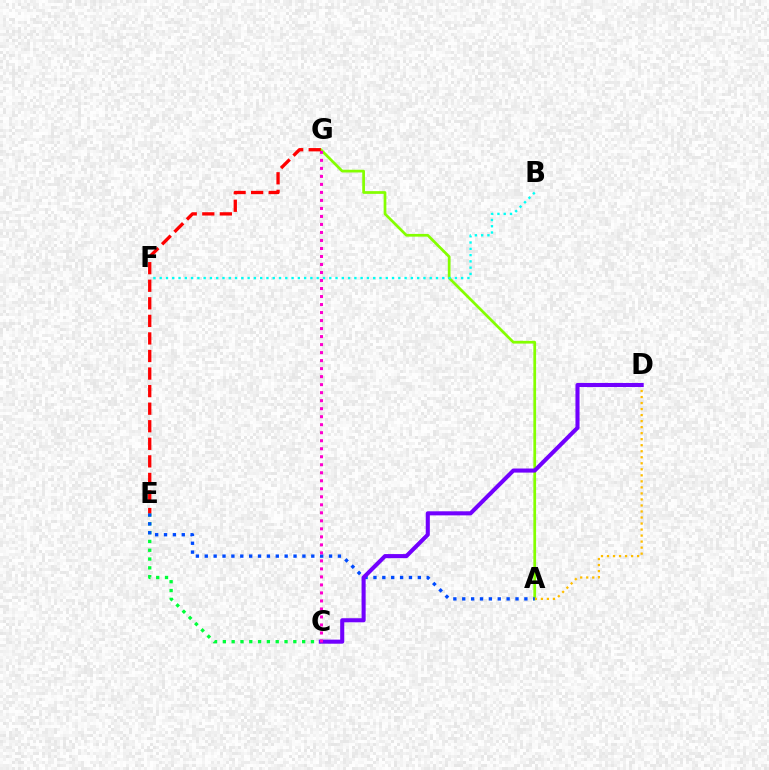{('C', 'E'): [{'color': '#00ff39', 'line_style': 'dotted', 'thickness': 2.39}], ('A', 'G'): [{'color': '#84ff00', 'line_style': 'solid', 'thickness': 1.96}], ('A', 'D'): [{'color': '#ffbd00', 'line_style': 'dotted', 'thickness': 1.64}], ('A', 'E'): [{'color': '#004bff', 'line_style': 'dotted', 'thickness': 2.41}], ('B', 'F'): [{'color': '#00fff6', 'line_style': 'dotted', 'thickness': 1.71}], ('E', 'G'): [{'color': '#ff0000', 'line_style': 'dashed', 'thickness': 2.39}], ('C', 'D'): [{'color': '#7200ff', 'line_style': 'solid', 'thickness': 2.93}], ('C', 'G'): [{'color': '#ff00cf', 'line_style': 'dotted', 'thickness': 2.18}]}